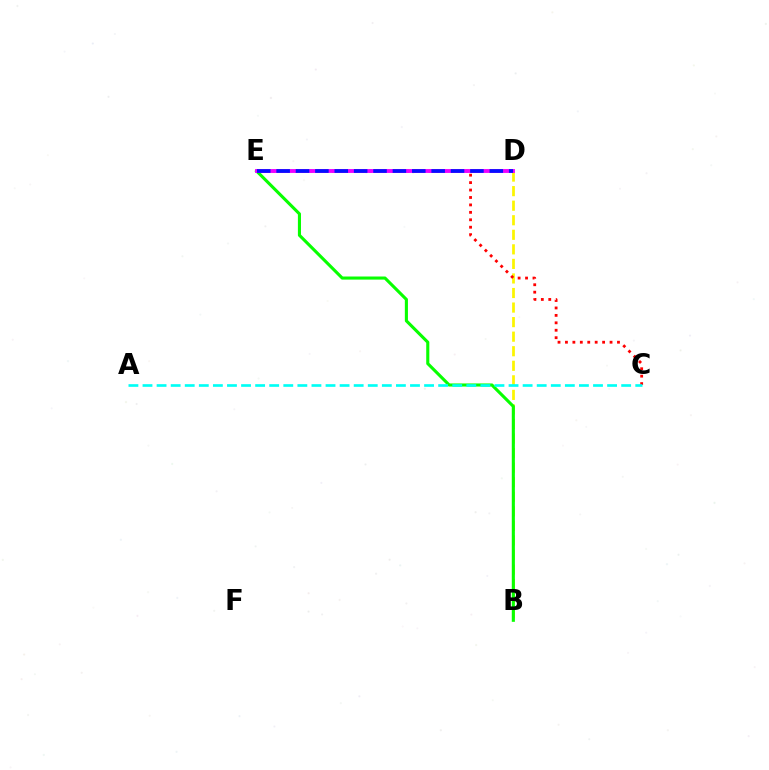{('B', 'D'): [{'color': '#fcf500', 'line_style': 'dashed', 'thickness': 1.98}], ('B', 'E'): [{'color': '#08ff00', 'line_style': 'solid', 'thickness': 2.23}], ('C', 'E'): [{'color': '#ff0000', 'line_style': 'dotted', 'thickness': 2.02}], ('D', 'E'): [{'color': '#ee00ff', 'line_style': 'solid', 'thickness': 2.78}, {'color': '#0010ff', 'line_style': 'dashed', 'thickness': 2.63}], ('A', 'C'): [{'color': '#00fff6', 'line_style': 'dashed', 'thickness': 1.91}]}